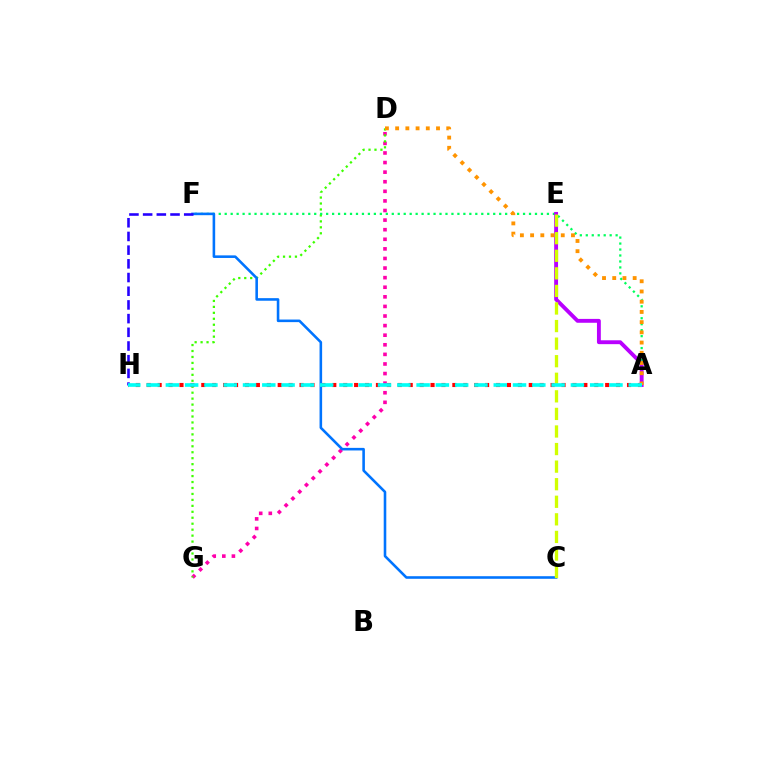{('D', 'G'): [{'color': '#ff00ac', 'line_style': 'dotted', 'thickness': 2.61}, {'color': '#3dff00', 'line_style': 'dotted', 'thickness': 1.62}], ('A', 'F'): [{'color': '#00ff5c', 'line_style': 'dotted', 'thickness': 1.62}], ('A', 'H'): [{'color': '#ff0000', 'line_style': 'dotted', 'thickness': 2.97}, {'color': '#00fff6', 'line_style': 'dashed', 'thickness': 2.62}], ('A', 'E'): [{'color': '#b900ff', 'line_style': 'solid', 'thickness': 2.79}], ('C', 'F'): [{'color': '#0074ff', 'line_style': 'solid', 'thickness': 1.86}], ('A', 'D'): [{'color': '#ff9400', 'line_style': 'dotted', 'thickness': 2.78}], ('F', 'H'): [{'color': '#2500ff', 'line_style': 'dashed', 'thickness': 1.86}], ('C', 'E'): [{'color': '#d1ff00', 'line_style': 'dashed', 'thickness': 2.39}]}